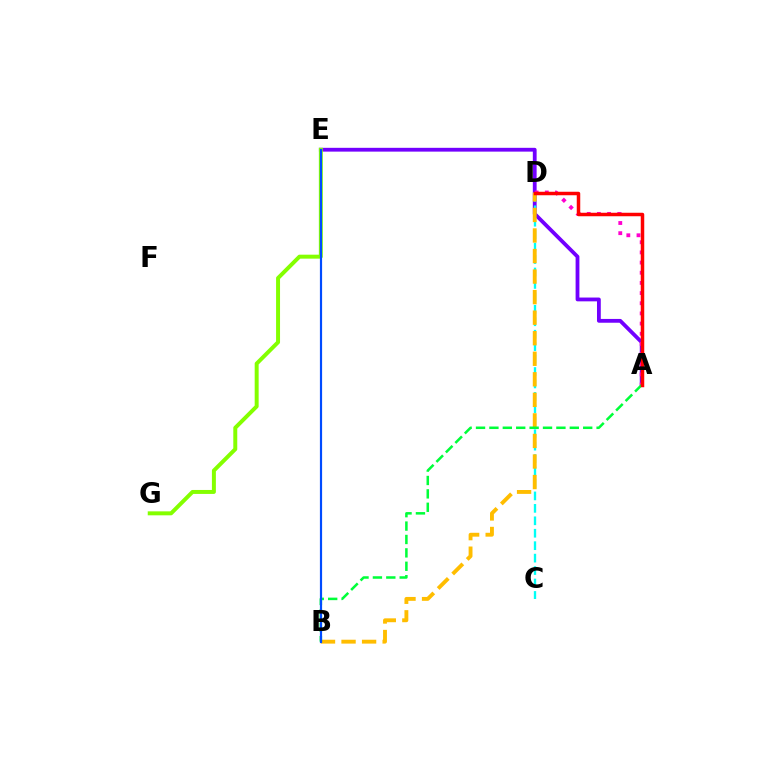{('A', 'E'): [{'color': '#7200ff', 'line_style': 'solid', 'thickness': 2.74}], ('C', 'D'): [{'color': '#00fff6', 'line_style': 'dashed', 'thickness': 1.69}], ('B', 'D'): [{'color': '#ffbd00', 'line_style': 'dashed', 'thickness': 2.79}], ('A', 'D'): [{'color': '#ff00cf', 'line_style': 'dotted', 'thickness': 2.76}, {'color': '#ff0000', 'line_style': 'solid', 'thickness': 2.51}], ('E', 'G'): [{'color': '#84ff00', 'line_style': 'solid', 'thickness': 2.85}], ('A', 'B'): [{'color': '#00ff39', 'line_style': 'dashed', 'thickness': 1.82}], ('B', 'E'): [{'color': '#004bff', 'line_style': 'solid', 'thickness': 1.58}]}